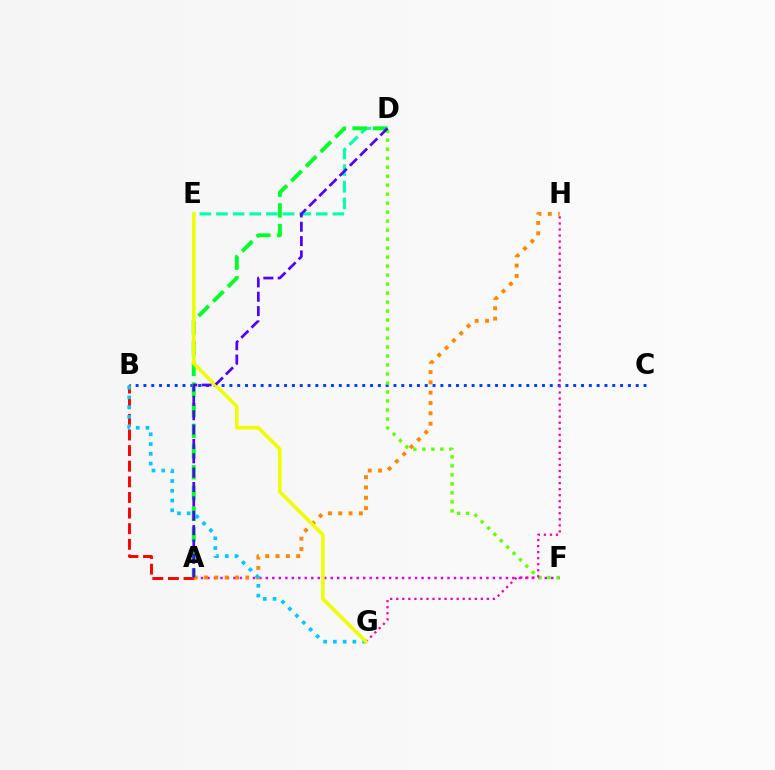{('B', 'C'): [{'color': '#003fff', 'line_style': 'dotted', 'thickness': 2.12}], ('A', 'B'): [{'color': '#ff0000', 'line_style': 'dashed', 'thickness': 2.12}], ('A', 'F'): [{'color': '#d600ff', 'line_style': 'dotted', 'thickness': 1.76}], ('D', 'F'): [{'color': '#66ff00', 'line_style': 'dotted', 'thickness': 2.44}], ('D', 'E'): [{'color': '#00ffaf', 'line_style': 'dashed', 'thickness': 2.26}], ('A', 'D'): [{'color': '#00ff27', 'line_style': 'dashed', 'thickness': 2.81}, {'color': '#4f00ff', 'line_style': 'dashed', 'thickness': 1.95}], ('G', 'H'): [{'color': '#ff00a0', 'line_style': 'dotted', 'thickness': 1.64}], ('A', 'H'): [{'color': '#ff8800', 'line_style': 'dotted', 'thickness': 2.8}], ('B', 'G'): [{'color': '#00c7ff', 'line_style': 'dotted', 'thickness': 2.65}], ('E', 'G'): [{'color': '#eeff00', 'line_style': 'solid', 'thickness': 2.58}]}